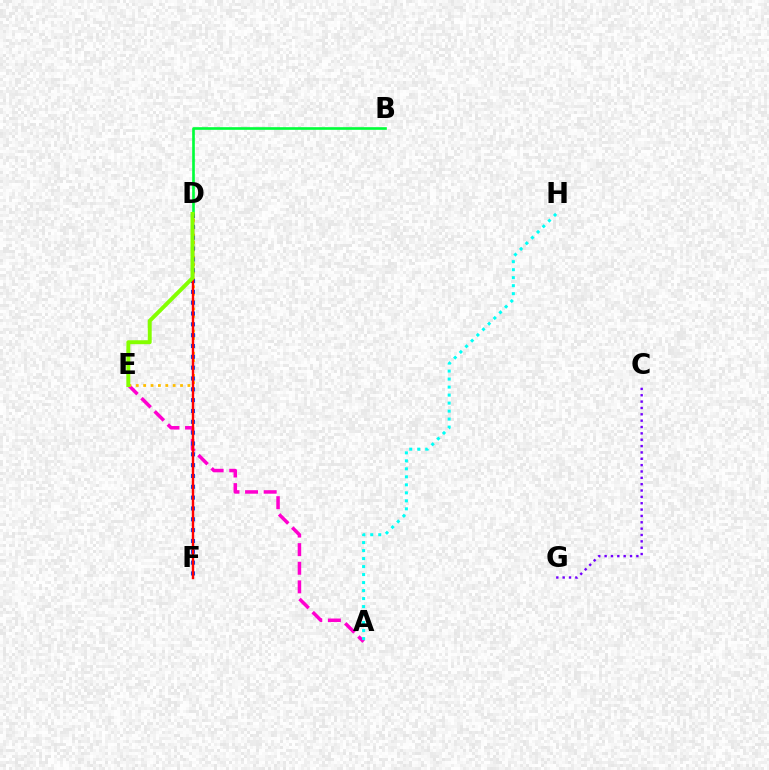{('A', 'E'): [{'color': '#ff00cf', 'line_style': 'dashed', 'thickness': 2.53}], ('D', 'E'): [{'color': '#ffbd00', 'line_style': 'dotted', 'thickness': 2.0}, {'color': '#84ff00', 'line_style': 'solid', 'thickness': 2.84}], ('A', 'H'): [{'color': '#00fff6', 'line_style': 'dotted', 'thickness': 2.17}], ('D', 'F'): [{'color': '#004bff', 'line_style': 'dotted', 'thickness': 2.94}, {'color': '#ff0000', 'line_style': 'solid', 'thickness': 1.73}], ('C', 'G'): [{'color': '#7200ff', 'line_style': 'dotted', 'thickness': 1.73}], ('B', 'D'): [{'color': '#00ff39', 'line_style': 'solid', 'thickness': 1.91}]}